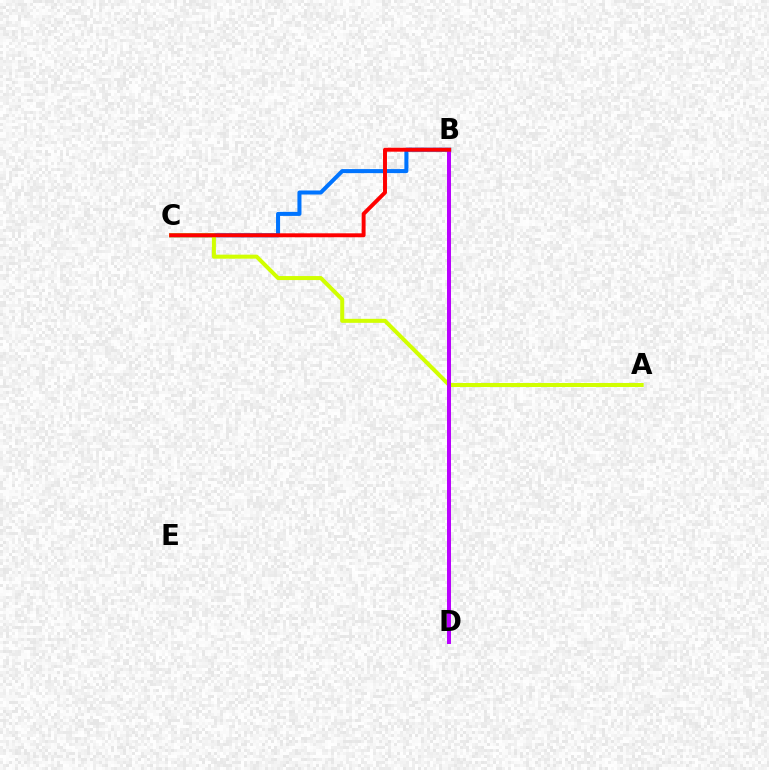{('B', 'D'): [{'color': '#00ff5c', 'line_style': 'dashed', 'thickness': 1.83}, {'color': '#b900ff', 'line_style': 'solid', 'thickness': 2.86}], ('B', 'C'): [{'color': '#0074ff', 'line_style': 'solid', 'thickness': 2.91}, {'color': '#ff0000', 'line_style': 'solid', 'thickness': 2.83}], ('A', 'C'): [{'color': '#d1ff00', 'line_style': 'solid', 'thickness': 2.89}]}